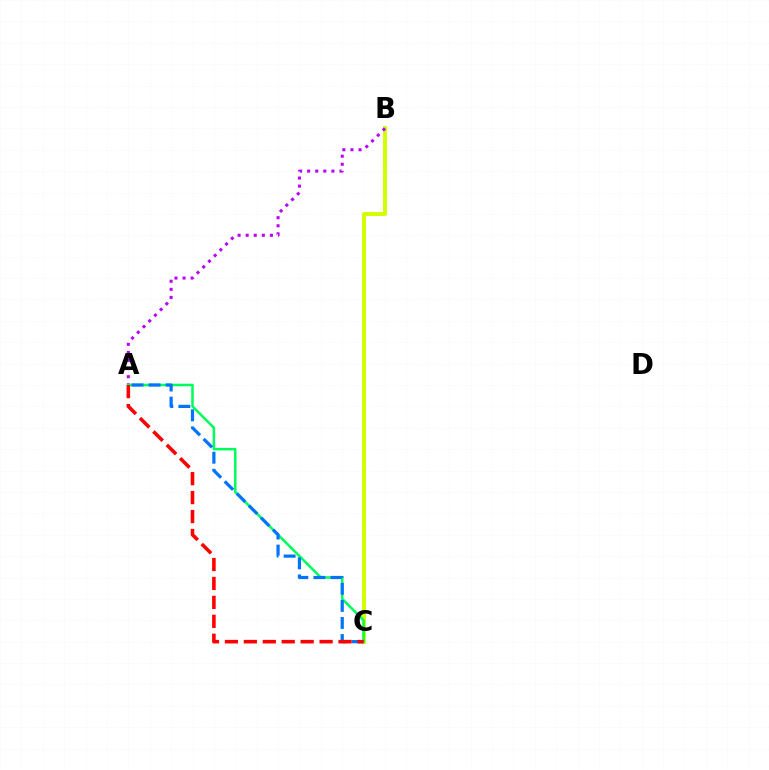{('B', 'C'): [{'color': '#d1ff00', 'line_style': 'solid', 'thickness': 2.84}], ('A', 'B'): [{'color': '#b900ff', 'line_style': 'dotted', 'thickness': 2.2}], ('A', 'C'): [{'color': '#00ff5c', 'line_style': 'solid', 'thickness': 1.83}, {'color': '#0074ff', 'line_style': 'dashed', 'thickness': 2.32}, {'color': '#ff0000', 'line_style': 'dashed', 'thickness': 2.57}]}